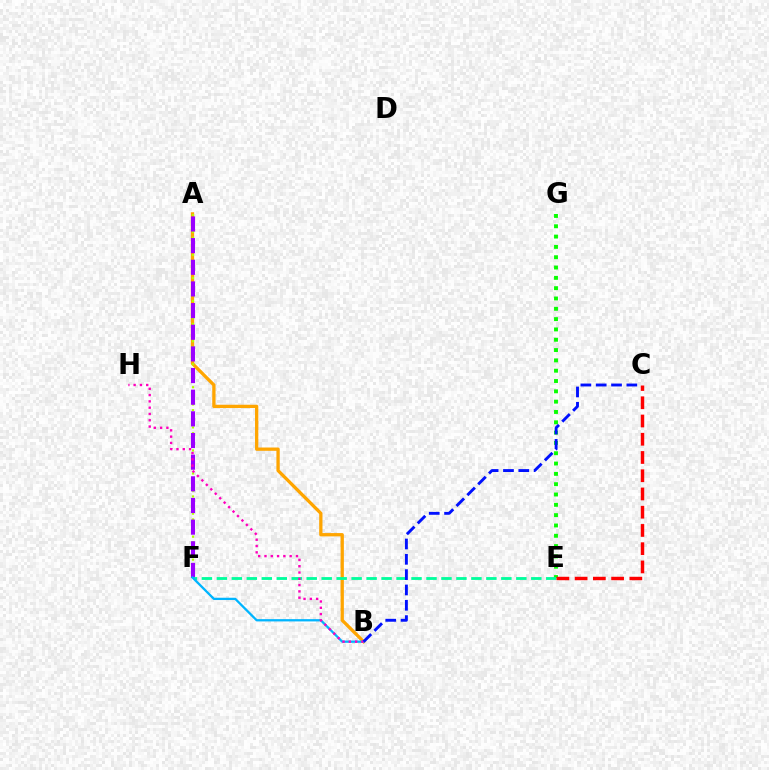{('E', 'G'): [{'color': '#08ff00', 'line_style': 'dotted', 'thickness': 2.8}], ('A', 'B'): [{'color': '#ffa500', 'line_style': 'solid', 'thickness': 2.37}], ('A', 'F'): [{'color': '#b3ff00', 'line_style': 'dotted', 'thickness': 1.56}, {'color': '#9b00ff', 'line_style': 'dashed', 'thickness': 2.94}], ('E', 'F'): [{'color': '#00ff9d', 'line_style': 'dashed', 'thickness': 2.03}], ('B', 'F'): [{'color': '#00b5ff', 'line_style': 'solid', 'thickness': 1.65}], ('C', 'E'): [{'color': '#ff0000', 'line_style': 'dashed', 'thickness': 2.48}], ('B', 'H'): [{'color': '#ff00bd', 'line_style': 'dotted', 'thickness': 1.71}], ('B', 'C'): [{'color': '#0010ff', 'line_style': 'dashed', 'thickness': 2.08}]}